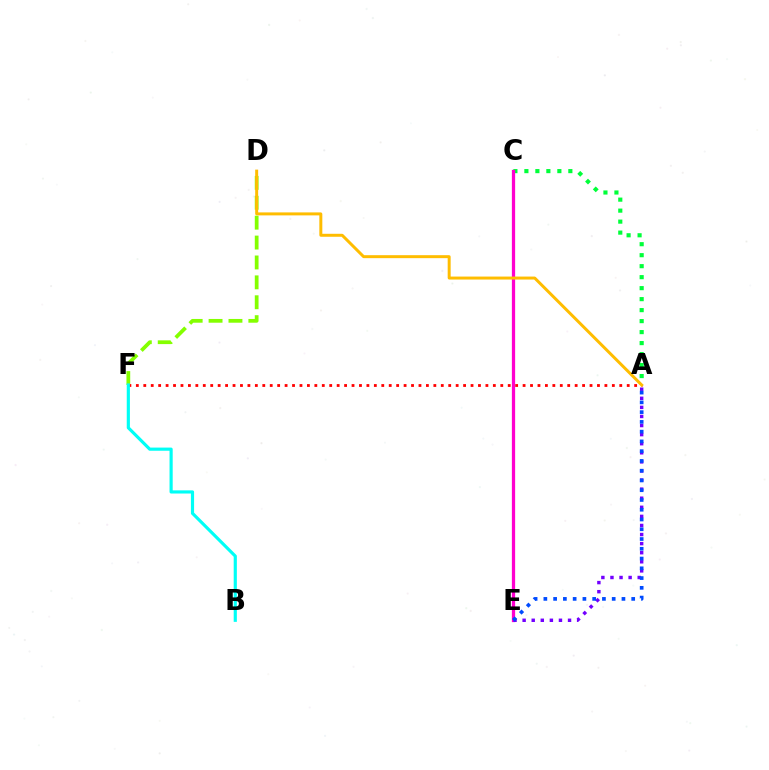{('A', 'C'): [{'color': '#00ff39', 'line_style': 'dotted', 'thickness': 2.99}], ('C', 'E'): [{'color': '#ff00cf', 'line_style': 'solid', 'thickness': 2.35}], ('A', 'E'): [{'color': '#7200ff', 'line_style': 'dotted', 'thickness': 2.47}, {'color': '#004bff', 'line_style': 'dotted', 'thickness': 2.65}], ('D', 'F'): [{'color': '#84ff00', 'line_style': 'dashed', 'thickness': 2.7}], ('A', 'F'): [{'color': '#ff0000', 'line_style': 'dotted', 'thickness': 2.02}], ('A', 'D'): [{'color': '#ffbd00', 'line_style': 'solid', 'thickness': 2.14}], ('B', 'F'): [{'color': '#00fff6', 'line_style': 'solid', 'thickness': 2.28}]}